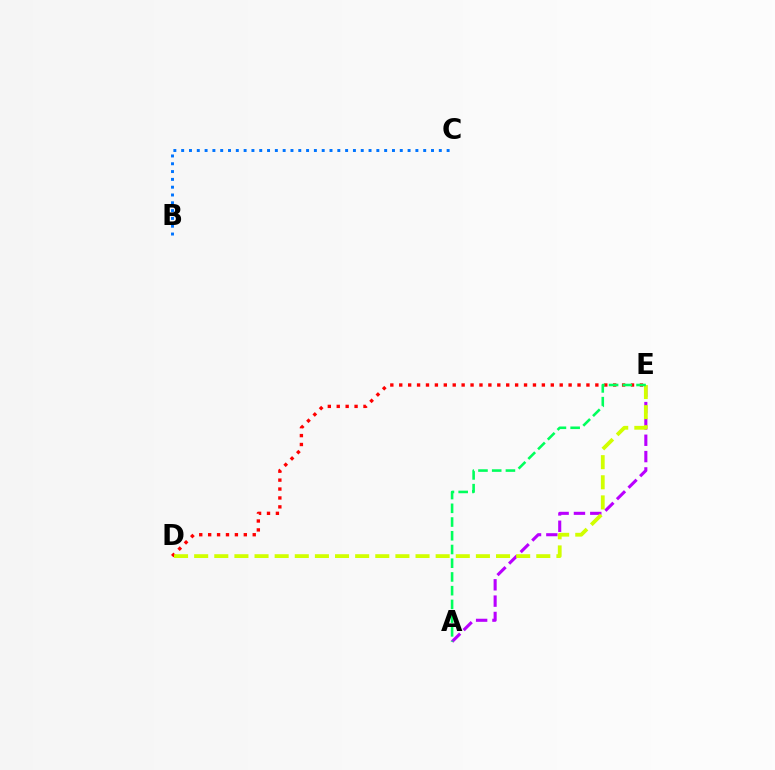{('A', 'E'): [{'color': '#b900ff', 'line_style': 'dashed', 'thickness': 2.22}, {'color': '#00ff5c', 'line_style': 'dashed', 'thickness': 1.86}], ('D', 'E'): [{'color': '#ff0000', 'line_style': 'dotted', 'thickness': 2.42}, {'color': '#d1ff00', 'line_style': 'dashed', 'thickness': 2.73}], ('B', 'C'): [{'color': '#0074ff', 'line_style': 'dotted', 'thickness': 2.12}]}